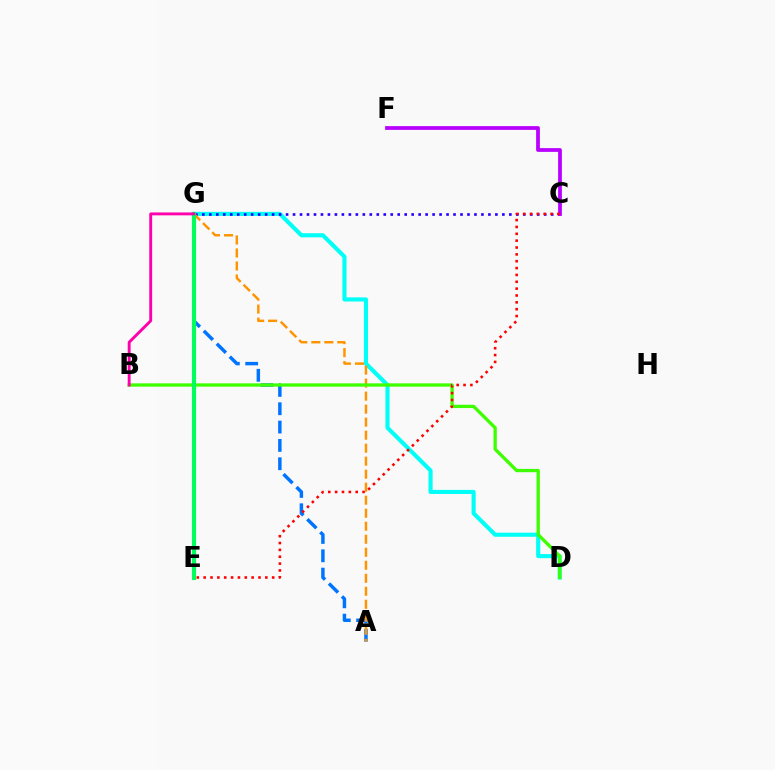{('D', 'G'): [{'color': '#00fff6', 'line_style': 'solid', 'thickness': 2.96}], ('C', 'G'): [{'color': '#2500ff', 'line_style': 'dotted', 'thickness': 1.9}], ('A', 'G'): [{'color': '#0074ff', 'line_style': 'dashed', 'thickness': 2.49}, {'color': '#ff9400', 'line_style': 'dashed', 'thickness': 1.77}], ('E', 'G'): [{'color': '#d1ff00', 'line_style': 'dashed', 'thickness': 2.1}, {'color': '#00ff5c', 'line_style': 'solid', 'thickness': 2.97}], ('C', 'F'): [{'color': '#b900ff', 'line_style': 'solid', 'thickness': 2.71}], ('B', 'D'): [{'color': '#3dff00', 'line_style': 'solid', 'thickness': 2.37}], ('C', 'E'): [{'color': '#ff0000', 'line_style': 'dotted', 'thickness': 1.86}], ('B', 'G'): [{'color': '#ff00ac', 'line_style': 'solid', 'thickness': 2.08}]}